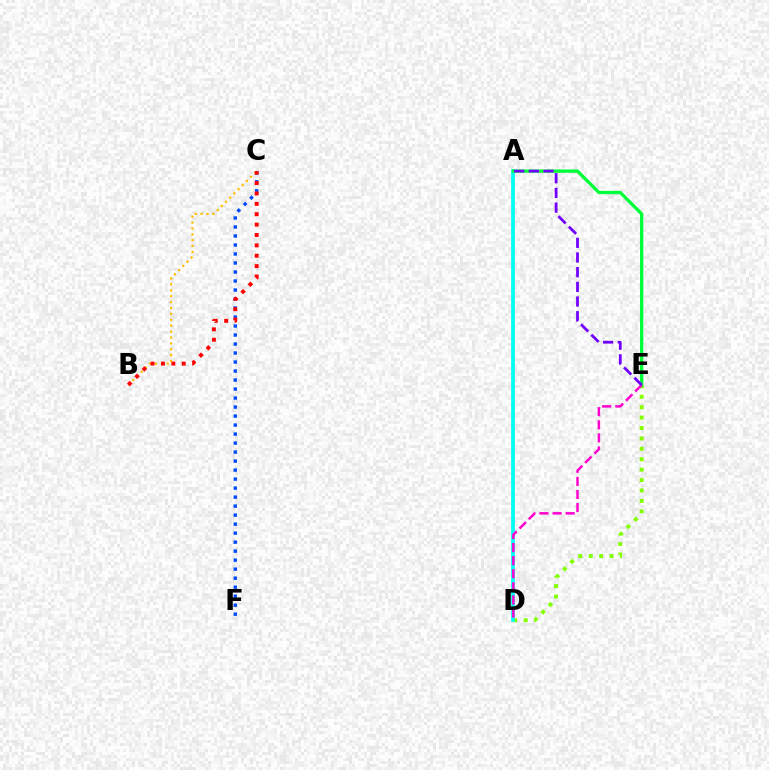{('D', 'E'): [{'color': '#84ff00', 'line_style': 'dotted', 'thickness': 2.83}, {'color': '#ff00cf', 'line_style': 'dashed', 'thickness': 1.78}], ('A', 'D'): [{'color': '#00fff6', 'line_style': 'solid', 'thickness': 2.66}], ('A', 'E'): [{'color': '#00ff39', 'line_style': 'solid', 'thickness': 2.37}, {'color': '#7200ff', 'line_style': 'dashed', 'thickness': 1.99}], ('C', 'F'): [{'color': '#004bff', 'line_style': 'dotted', 'thickness': 2.45}], ('B', 'C'): [{'color': '#ffbd00', 'line_style': 'dotted', 'thickness': 1.6}, {'color': '#ff0000', 'line_style': 'dotted', 'thickness': 2.82}]}